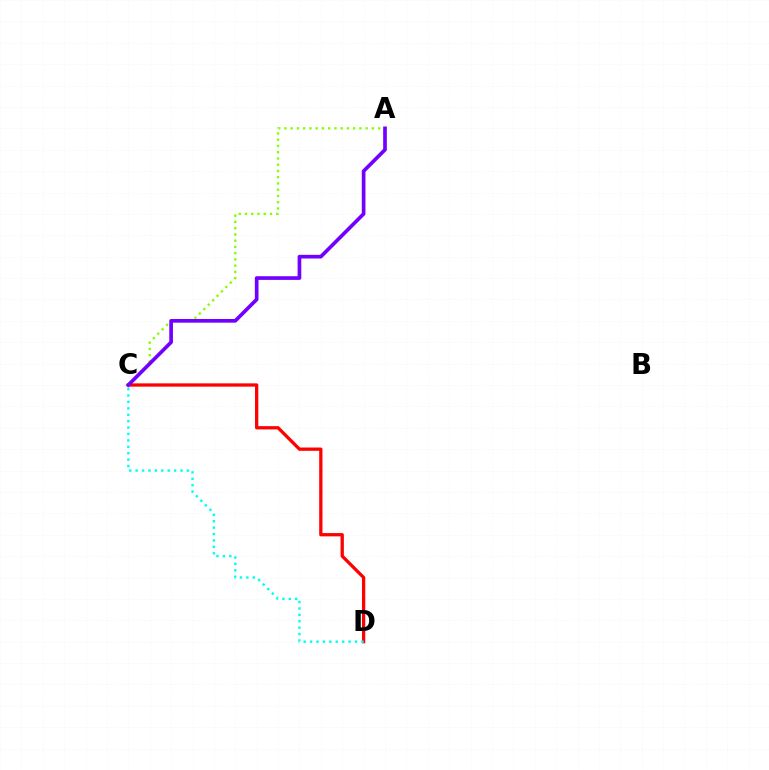{('C', 'D'): [{'color': '#ff0000', 'line_style': 'solid', 'thickness': 2.36}, {'color': '#00fff6', 'line_style': 'dotted', 'thickness': 1.74}], ('A', 'C'): [{'color': '#84ff00', 'line_style': 'dotted', 'thickness': 1.7}, {'color': '#7200ff', 'line_style': 'solid', 'thickness': 2.65}]}